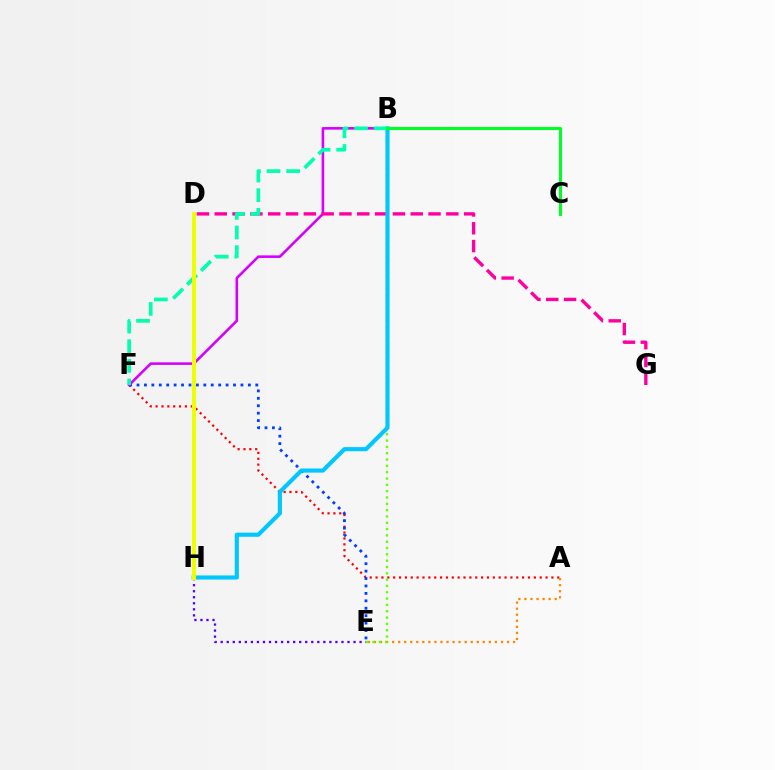{('A', 'F'): [{'color': '#ff0000', 'line_style': 'dotted', 'thickness': 1.59}], ('A', 'E'): [{'color': '#ff8800', 'line_style': 'dotted', 'thickness': 1.64}], ('B', 'E'): [{'color': '#66ff00', 'line_style': 'dotted', 'thickness': 1.72}], ('E', 'F'): [{'color': '#003fff', 'line_style': 'dotted', 'thickness': 2.02}], ('B', 'F'): [{'color': '#d600ff', 'line_style': 'solid', 'thickness': 1.87}, {'color': '#00ffaf', 'line_style': 'dashed', 'thickness': 2.67}], ('E', 'H'): [{'color': '#4f00ff', 'line_style': 'dotted', 'thickness': 1.64}], ('D', 'G'): [{'color': '#ff00a0', 'line_style': 'dashed', 'thickness': 2.42}], ('B', 'H'): [{'color': '#00c7ff', 'line_style': 'solid', 'thickness': 2.97}], ('D', 'H'): [{'color': '#eeff00', 'line_style': 'solid', 'thickness': 2.9}], ('B', 'C'): [{'color': '#00ff27', 'line_style': 'solid', 'thickness': 2.23}]}